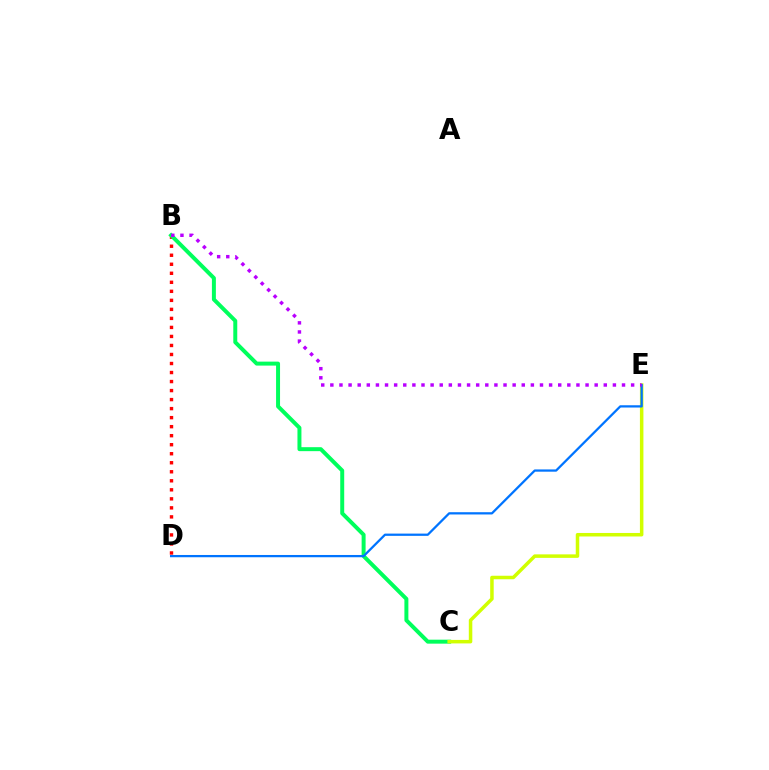{('B', 'D'): [{'color': '#ff0000', 'line_style': 'dotted', 'thickness': 2.45}], ('B', 'C'): [{'color': '#00ff5c', 'line_style': 'solid', 'thickness': 2.86}], ('C', 'E'): [{'color': '#d1ff00', 'line_style': 'solid', 'thickness': 2.52}], ('D', 'E'): [{'color': '#0074ff', 'line_style': 'solid', 'thickness': 1.63}], ('B', 'E'): [{'color': '#b900ff', 'line_style': 'dotted', 'thickness': 2.48}]}